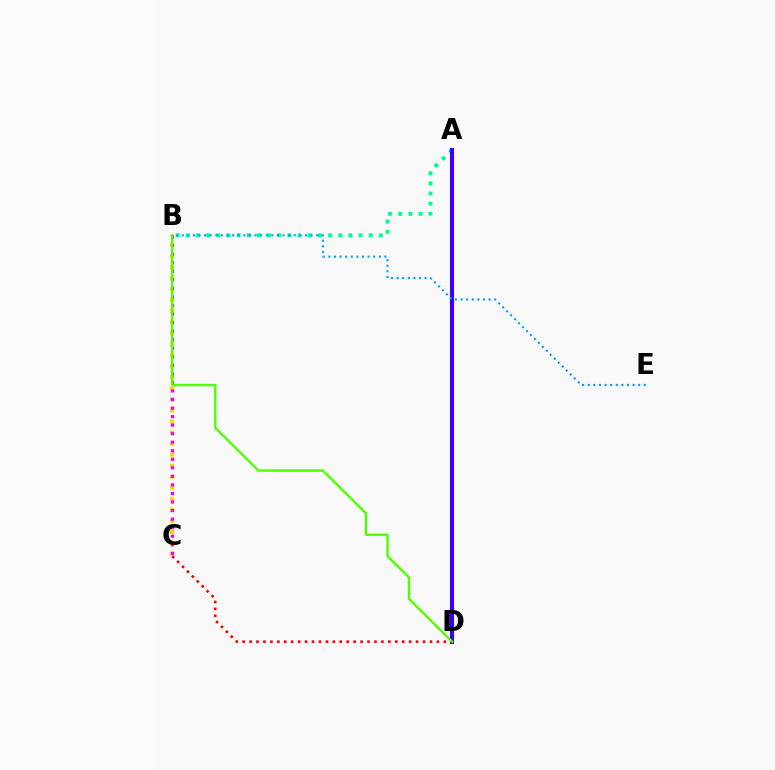{('B', 'C'): [{'color': '#ffd500', 'line_style': 'dotted', 'thickness': 3.0}, {'color': '#ff00ed', 'line_style': 'dotted', 'thickness': 2.32}], ('A', 'B'): [{'color': '#00ff86', 'line_style': 'dotted', 'thickness': 2.76}], ('A', 'D'): [{'color': '#3700ff', 'line_style': 'solid', 'thickness': 2.94}], ('C', 'D'): [{'color': '#ff0000', 'line_style': 'dotted', 'thickness': 1.89}], ('B', 'E'): [{'color': '#009eff', 'line_style': 'dotted', 'thickness': 1.52}], ('B', 'D'): [{'color': '#4fff00', 'line_style': 'solid', 'thickness': 1.72}]}